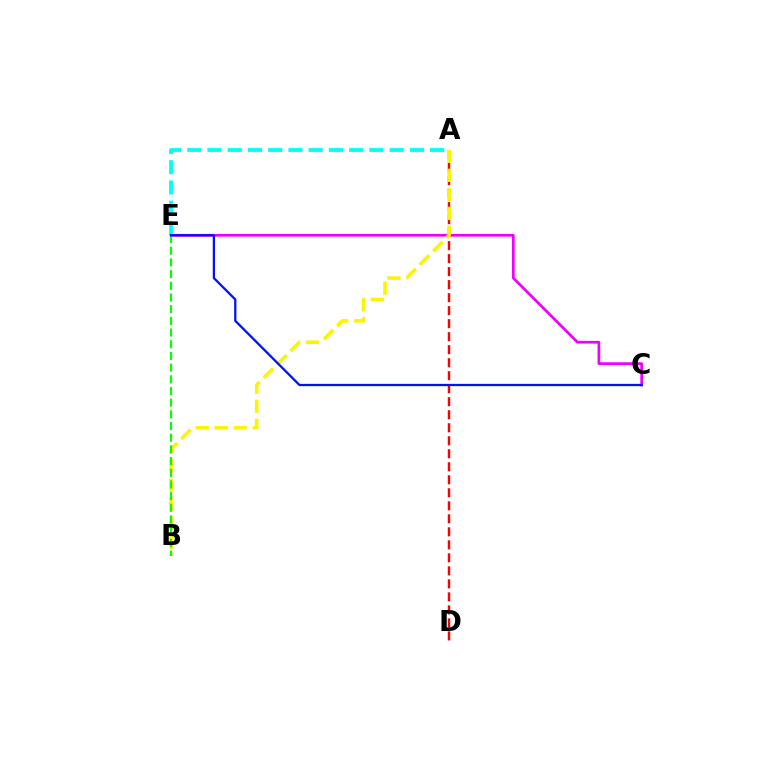{('A', 'E'): [{'color': '#00fff6', 'line_style': 'dashed', 'thickness': 2.75}], ('C', 'E'): [{'color': '#ee00ff', 'line_style': 'solid', 'thickness': 1.96}, {'color': '#0010ff', 'line_style': 'solid', 'thickness': 1.63}], ('A', 'D'): [{'color': '#ff0000', 'line_style': 'dashed', 'thickness': 1.77}], ('A', 'B'): [{'color': '#fcf500', 'line_style': 'dashed', 'thickness': 2.58}], ('B', 'E'): [{'color': '#08ff00', 'line_style': 'dashed', 'thickness': 1.59}]}